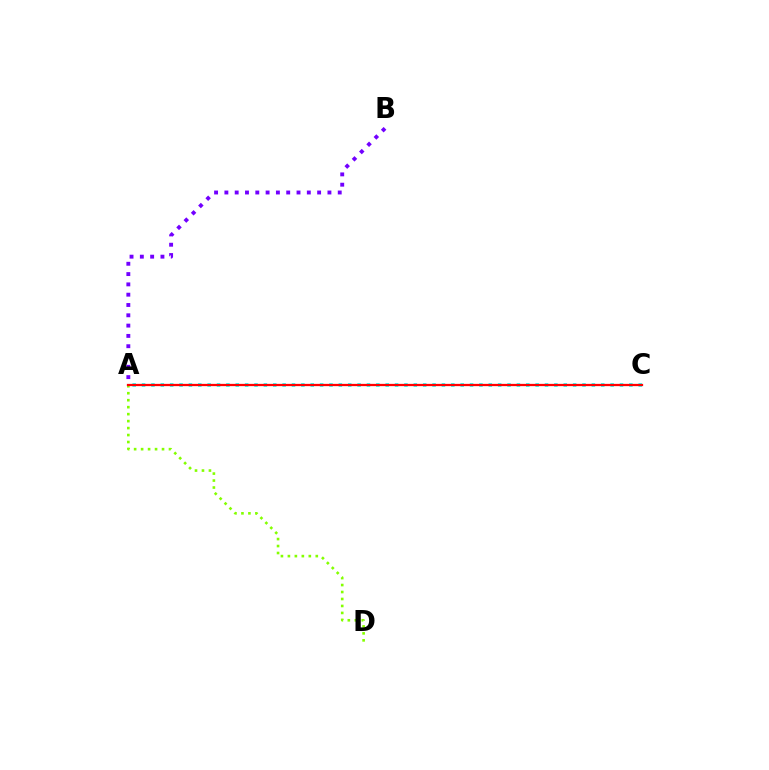{('A', 'D'): [{'color': '#84ff00', 'line_style': 'dotted', 'thickness': 1.89}], ('A', 'C'): [{'color': '#00fff6', 'line_style': 'dotted', 'thickness': 2.55}, {'color': '#ff0000', 'line_style': 'solid', 'thickness': 1.63}], ('A', 'B'): [{'color': '#7200ff', 'line_style': 'dotted', 'thickness': 2.8}]}